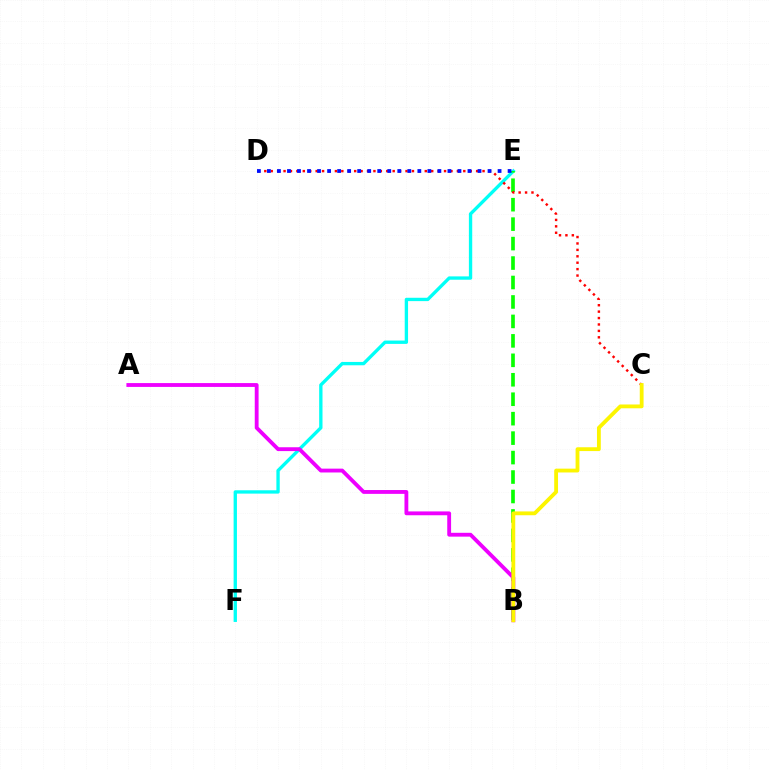{('E', 'F'): [{'color': '#00fff6', 'line_style': 'solid', 'thickness': 2.4}], ('B', 'E'): [{'color': '#08ff00', 'line_style': 'dashed', 'thickness': 2.64}], ('C', 'D'): [{'color': '#ff0000', 'line_style': 'dotted', 'thickness': 1.74}], ('D', 'E'): [{'color': '#0010ff', 'line_style': 'dotted', 'thickness': 2.72}], ('A', 'B'): [{'color': '#ee00ff', 'line_style': 'solid', 'thickness': 2.76}], ('B', 'C'): [{'color': '#fcf500', 'line_style': 'solid', 'thickness': 2.75}]}